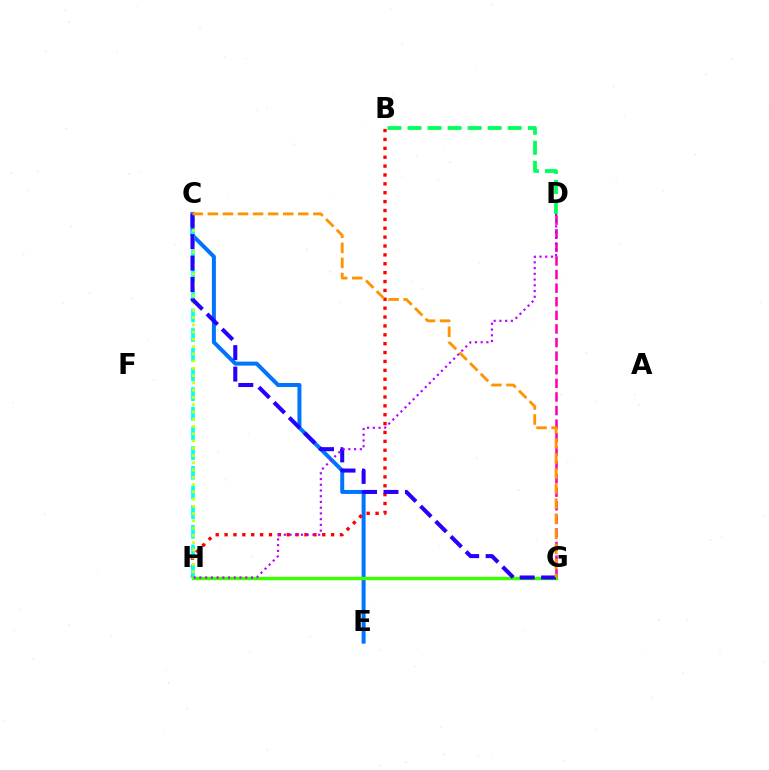{('C', 'E'): [{'color': '#0074ff', 'line_style': 'solid', 'thickness': 2.87}], ('D', 'G'): [{'color': '#ff00ac', 'line_style': 'dashed', 'thickness': 1.85}], ('B', 'H'): [{'color': '#ff0000', 'line_style': 'dotted', 'thickness': 2.41}], ('C', 'H'): [{'color': '#00fff6', 'line_style': 'dashed', 'thickness': 2.67}, {'color': '#d1ff00', 'line_style': 'dotted', 'thickness': 1.97}], ('G', 'H'): [{'color': '#3dff00', 'line_style': 'solid', 'thickness': 2.44}], ('B', 'D'): [{'color': '#00ff5c', 'line_style': 'dashed', 'thickness': 2.72}], ('C', 'G'): [{'color': '#2500ff', 'line_style': 'dashed', 'thickness': 2.91}, {'color': '#ff9400', 'line_style': 'dashed', 'thickness': 2.05}], ('D', 'H'): [{'color': '#b900ff', 'line_style': 'dotted', 'thickness': 1.56}]}